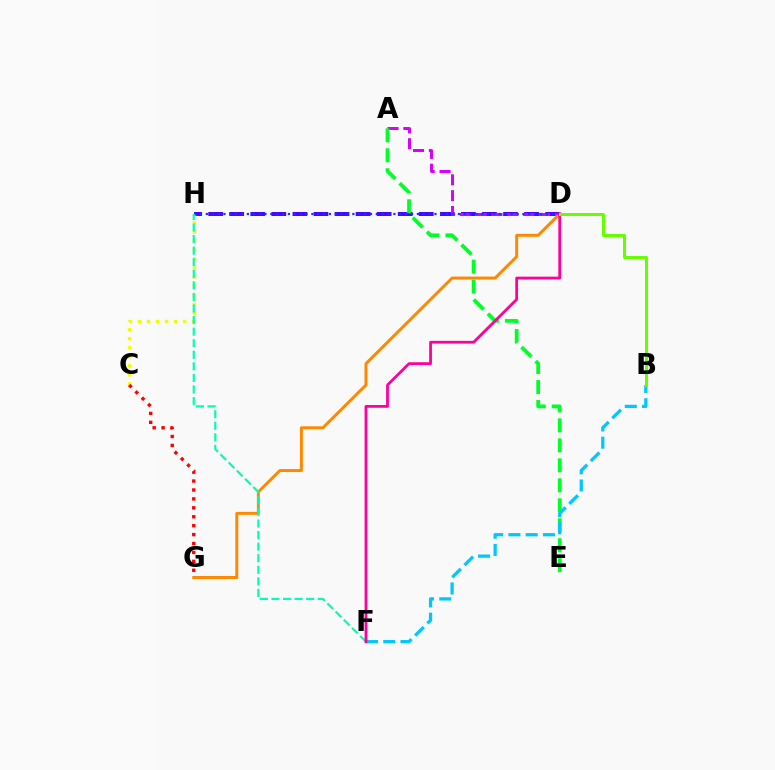{('D', 'H'): [{'color': '#4f00ff', 'line_style': 'dashed', 'thickness': 2.86}, {'color': '#003fff', 'line_style': 'dotted', 'thickness': 1.59}], ('A', 'D'): [{'color': '#d600ff', 'line_style': 'dashed', 'thickness': 2.15}], ('C', 'H'): [{'color': '#eeff00', 'line_style': 'dotted', 'thickness': 2.45}], ('A', 'E'): [{'color': '#00ff27', 'line_style': 'dashed', 'thickness': 2.71}], ('D', 'G'): [{'color': '#ff8800', 'line_style': 'solid', 'thickness': 2.13}], ('F', 'H'): [{'color': '#00ffaf', 'line_style': 'dashed', 'thickness': 1.57}], ('C', 'G'): [{'color': '#ff0000', 'line_style': 'dotted', 'thickness': 2.42}], ('B', 'F'): [{'color': '#00c7ff', 'line_style': 'dashed', 'thickness': 2.34}], ('D', 'F'): [{'color': '#ff00a0', 'line_style': 'solid', 'thickness': 2.01}], ('B', 'D'): [{'color': '#66ff00', 'line_style': 'solid', 'thickness': 2.15}]}